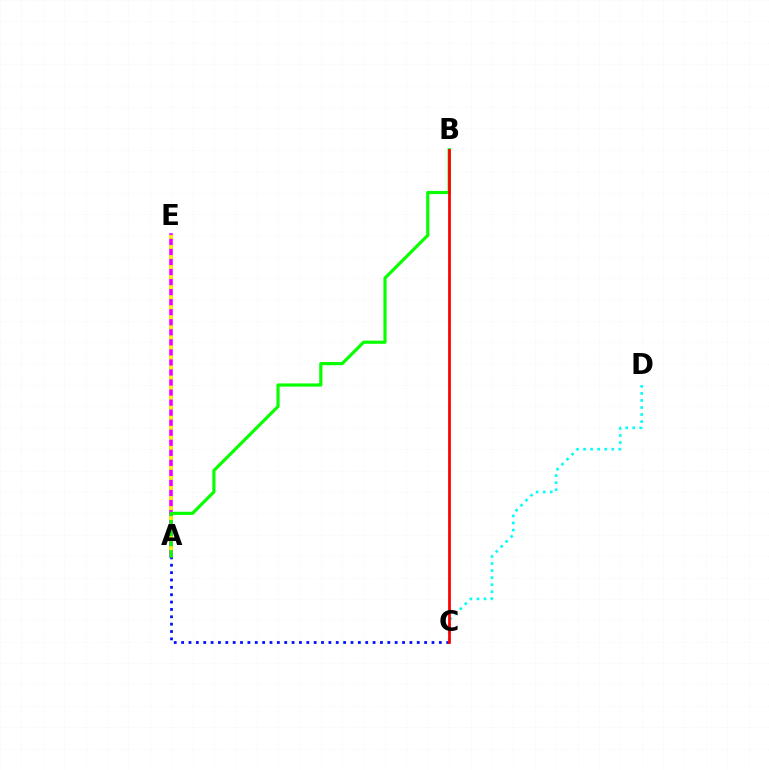{('A', 'E'): [{'color': '#ee00ff', 'line_style': 'solid', 'thickness': 2.56}, {'color': '#fcf500', 'line_style': 'dotted', 'thickness': 2.73}], ('A', 'C'): [{'color': '#0010ff', 'line_style': 'dotted', 'thickness': 2.0}], ('C', 'D'): [{'color': '#00fff6', 'line_style': 'dotted', 'thickness': 1.92}], ('A', 'B'): [{'color': '#08ff00', 'line_style': 'solid', 'thickness': 2.28}], ('B', 'C'): [{'color': '#ff0000', 'line_style': 'solid', 'thickness': 1.99}]}